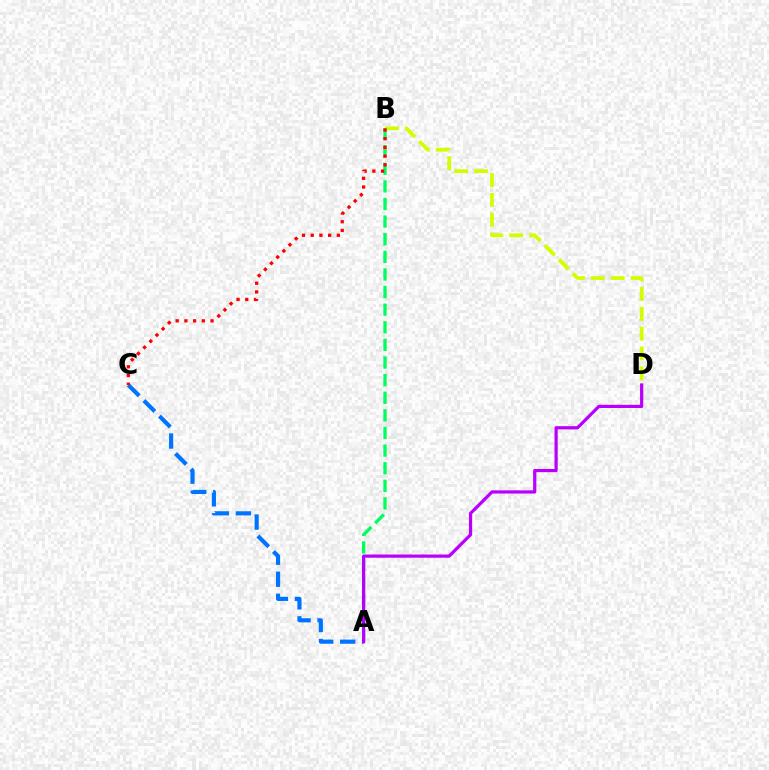{('A', 'C'): [{'color': '#0074ff', 'line_style': 'dashed', 'thickness': 2.99}], ('B', 'D'): [{'color': '#d1ff00', 'line_style': 'dashed', 'thickness': 2.7}], ('A', 'B'): [{'color': '#00ff5c', 'line_style': 'dashed', 'thickness': 2.39}], ('B', 'C'): [{'color': '#ff0000', 'line_style': 'dotted', 'thickness': 2.37}], ('A', 'D'): [{'color': '#b900ff', 'line_style': 'solid', 'thickness': 2.32}]}